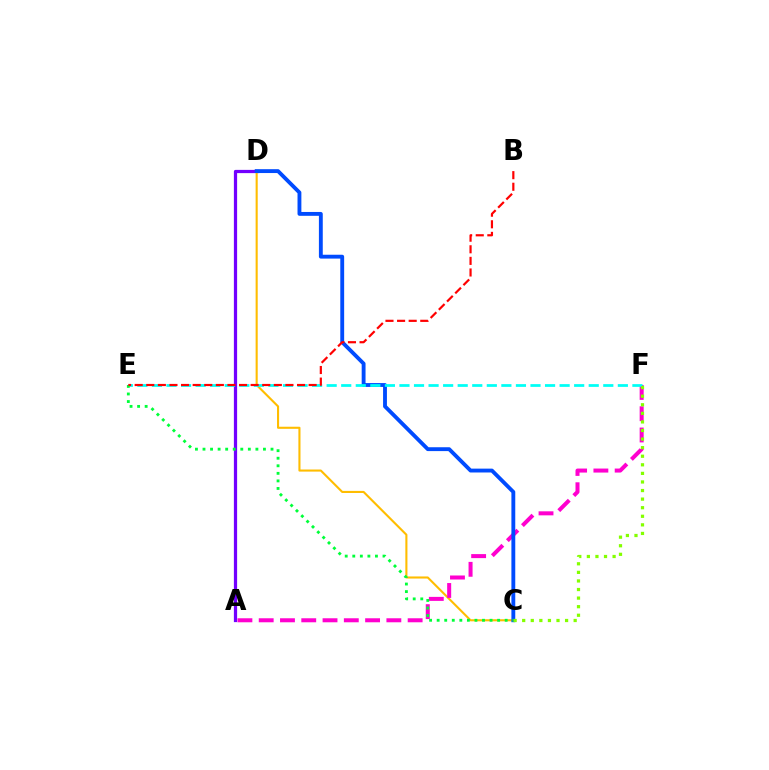{('A', 'D'): [{'color': '#7200ff', 'line_style': 'solid', 'thickness': 2.33}], ('C', 'D'): [{'color': '#ffbd00', 'line_style': 'solid', 'thickness': 1.51}, {'color': '#004bff', 'line_style': 'solid', 'thickness': 2.78}], ('A', 'F'): [{'color': '#ff00cf', 'line_style': 'dashed', 'thickness': 2.89}], ('E', 'F'): [{'color': '#00fff6', 'line_style': 'dashed', 'thickness': 1.98}], ('C', 'E'): [{'color': '#00ff39', 'line_style': 'dotted', 'thickness': 2.05}], ('B', 'E'): [{'color': '#ff0000', 'line_style': 'dashed', 'thickness': 1.58}], ('C', 'F'): [{'color': '#84ff00', 'line_style': 'dotted', 'thickness': 2.33}]}